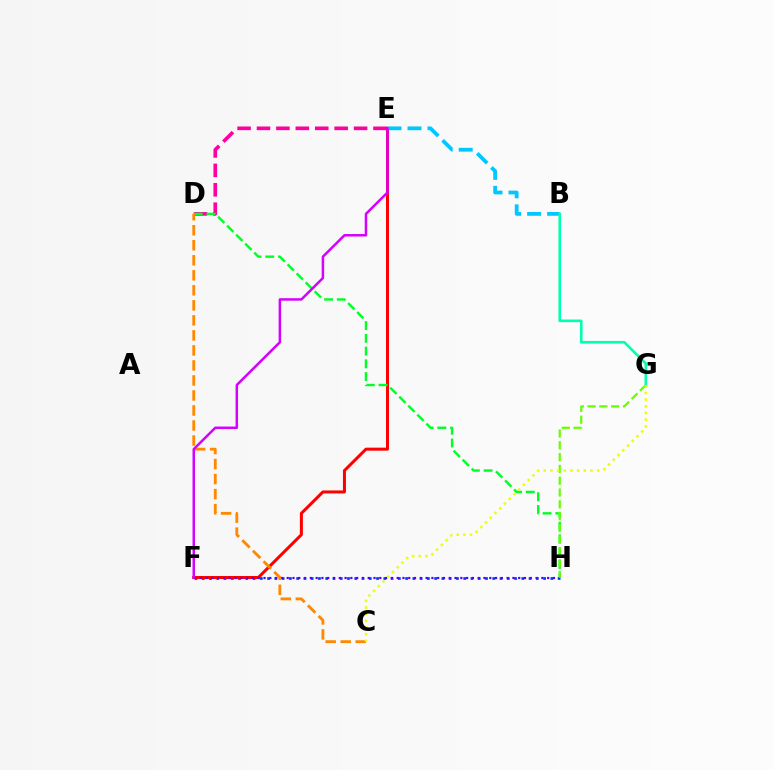{('F', 'H'): [{'color': '#003fff', 'line_style': 'dotted', 'thickness': 1.97}, {'color': '#4f00ff', 'line_style': 'dotted', 'thickness': 1.57}], ('D', 'E'): [{'color': '#ff00a0', 'line_style': 'dashed', 'thickness': 2.64}], ('E', 'F'): [{'color': '#ff0000', 'line_style': 'solid', 'thickness': 2.17}, {'color': '#d600ff', 'line_style': 'solid', 'thickness': 1.79}], ('B', 'E'): [{'color': '#00c7ff', 'line_style': 'dashed', 'thickness': 2.72}], ('D', 'H'): [{'color': '#00ff27', 'line_style': 'dashed', 'thickness': 1.73}], ('C', 'D'): [{'color': '#ff8800', 'line_style': 'dashed', 'thickness': 2.04}], ('G', 'H'): [{'color': '#66ff00', 'line_style': 'dashed', 'thickness': 1.6}], ('B', 'G'): [{'color': '#00ffaf', 'line_style': 'solid', 'thickness': 1.88}], ('C', 'G'): [{'color': '#eeff00', 'line_style': 'dotted', 'thickness': 1.81}]}